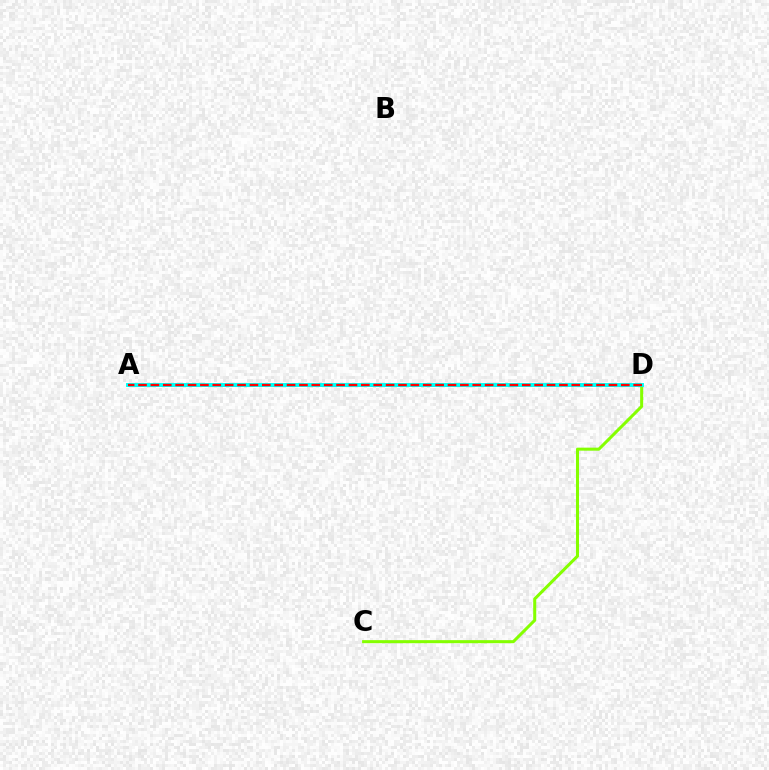{('C', 'D'): [{'color': '#84ff00', 'line_style': 'solid', 'thickness': 2.19}], ('A', 'D'): [{'color': '#7200ff', 'line_style': 'dashed', 'thickness': 1.88}, {'color': '#00fff6', 'line_style': 'solid', 'thickness': 2.82}, {'color': '#ff0000', 'line_style': 'dashed', 'thickness': 1.68}]}